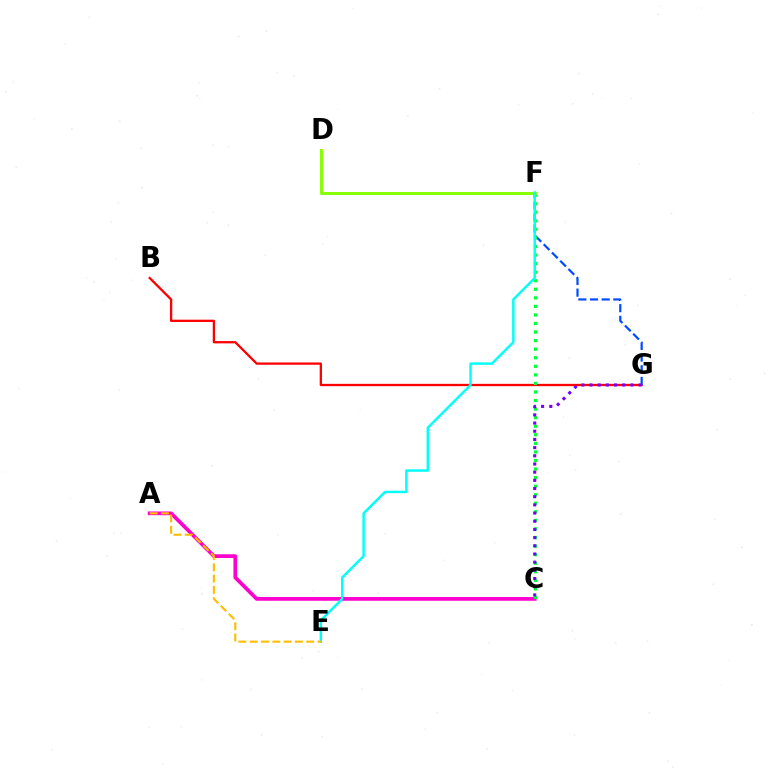{('B', 'G'): [{'color': '#ff0000', 'line_style': 'solid', 'thickness': 1.65}], ('F', 'G'): [{'color': '#004bff', 'line_style': 'dashed', 'thickness': 1.58}], ('A', 'C'): [{'color': '#ff00cf', 'line_style': 'solid', 'thickness': 2.68}], ('C', 'F'): [{'color': '#00ff39', 'line_style': 'dotted', 'thickness': 2.33}], ('C', 'G'): [{'color': '#7200ff', 'line_style': 'dotted', 'thickness': 2.22}], ('D', 'F'): [{'color': '#84ff00', 'line_style': 'solid', 'thickness': 2.1}], ('E', 'F'): [{'color': '#00fff6', 'line_style': 'solid', 'thickness': 1.76}], ('A', 'E'): [{'color': '#ffbd00', 'line_style': 'dashed', 'thickness': 1.53}]}